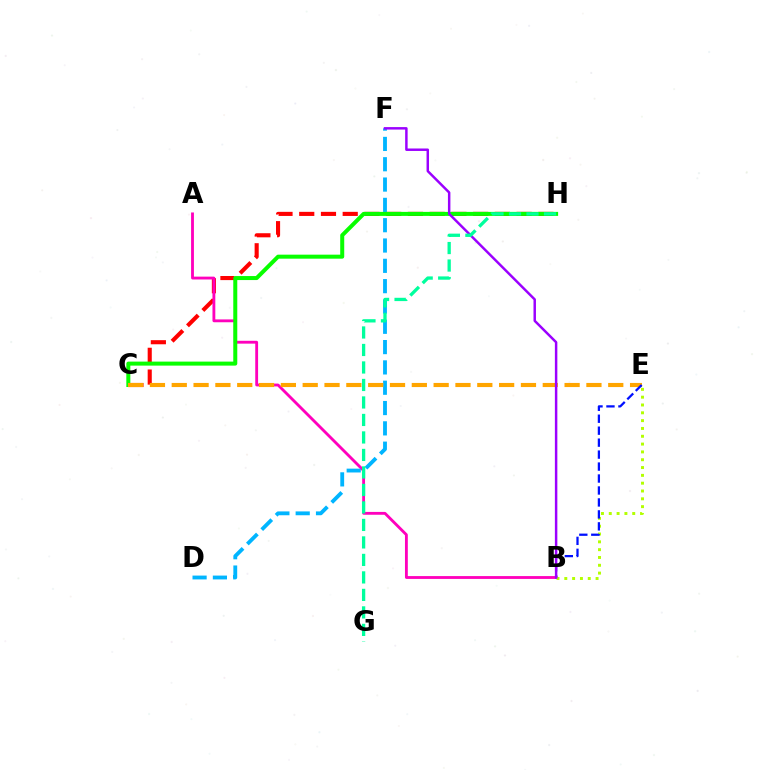{('C', 'H'): [{'color': '#ff0000', 'line_style': 'dashed', 'thickness': 2.95}, {'color': '#08ff00', 'line_style': 'solid', 'thickness': 2.89}], ('A', 'B'): [{'color': '#ff00bd', 'line_style': 'solid', 'thickness': 2.04}], ('D', 'F'): [{'color': '#00b5ff', 'line_style': 'dashed', 'thickness': 2.76}], ('B', 'E'): [{'color': '#b3ff00', 'line_style': 'dotted', 'thickness': 2.12}, {'color': '#0010ff', 'line_style': 'dashed', 'thickness': 1.62}], ('C', 'E'): [{'color': '#ffa500', 'line_style': 'dashed', 'thickness': 2.96}], ('B', 'F'): [{'color': '#9b00ff', 'line_style': 'solid', 'thickness': 1.78}], ('G', 'H'): [{'color': '#00ff9d', 'line_style': 'dashed', 'thickness': 2.38}]}